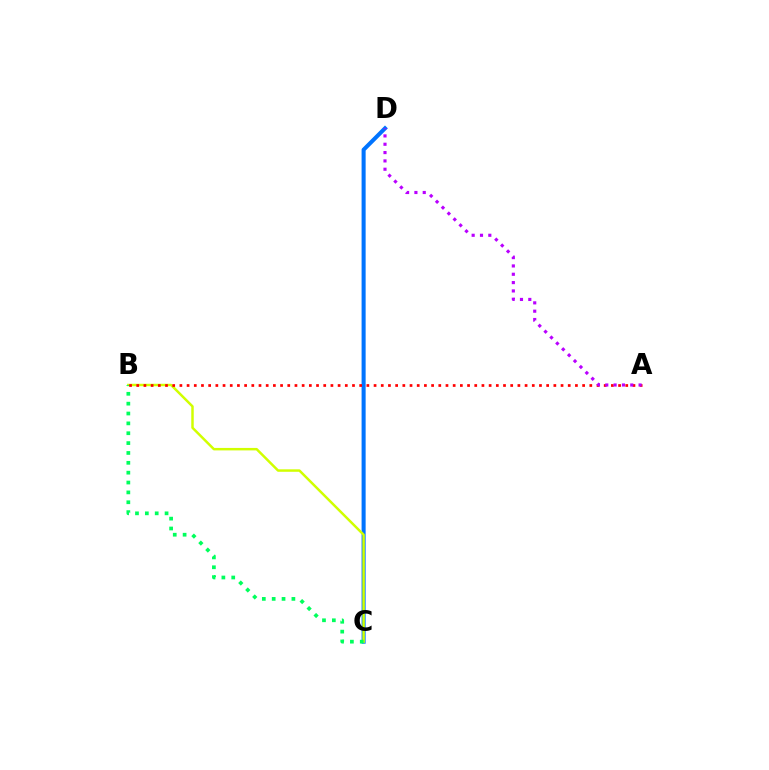{('C', 'D'): [{'color': '#0074ff', 'line_style': 'solid', 'thickness': 2.91}], ('B', 'C'): [{'color': '#d1ff00', 'line_style': 'solid', 'thickness': 1.78}, {'color': '#00ff5c', 'line_style': 'dotted', 'thickness': 2.68}], ('A', 'B'): [{'color': '#ff0000', 'line_style': 'dotted', 'thickness': 1.95}], ('A', 'D'): [{'color': '#b900ff', 'line_style': 'dotted', 'thickness': 2.26}]}